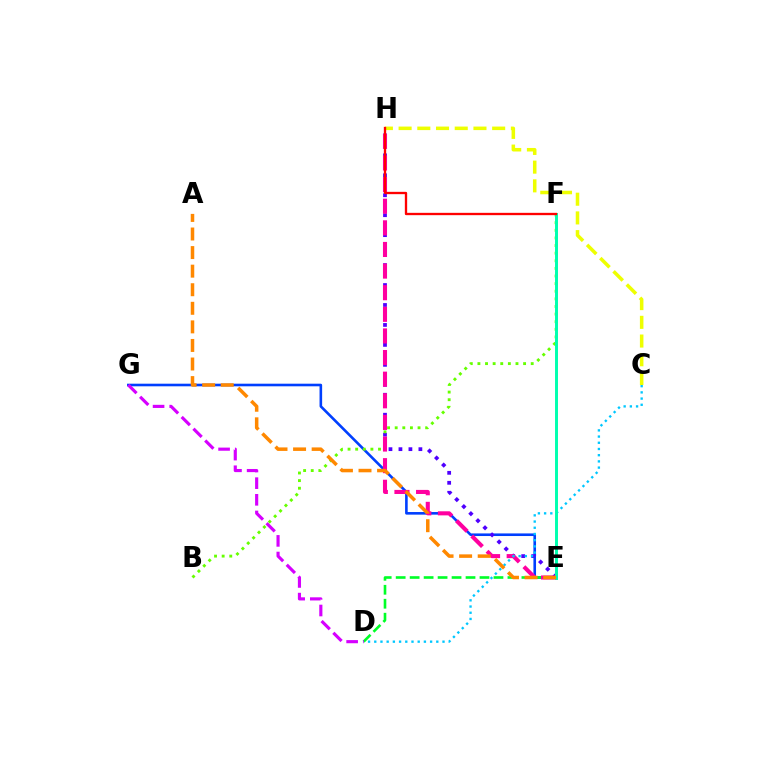{('E', 'G'): [{'color': '#003fff', 'line_style': 'solid', 'thickness': 1.88}], ('E', 'H'): [{'color': '#4f00ff', 'line_style': 'dotted', 'thickness': 2.71}, {'color': '#ff00a0', 'line_style': 'dashed', 'thickness': 2.94}], ('D', 'E'): [{'color': '#00ff27', 'line_style': 'dashed', 'thickness': 1.9}], ('B', 'F'): [{'color': '#66ff00', 'line_style': 'dotted', 'thickness': 2.07}], ('C', 'H'): [{'color': '#eeff00', 'line_style': 'dashed', 'thickness': 2.54}], ('C', 'D'): [{'color': '#00c7ff', 'line_style': 'dotted', 'thickness': 1.69}], ('E', 'F'): [{'color': '#00ffaf', 'line_style': 'solid', 'thickness': 2.13}], ('F', 'H'): [{'color': '#ff0000', 'line_style': 'solid', 'thickness': 1.67}], ('A', 'E'): [{'color': '#ff8800', 'line_style': 'dashed', 'thickness': 2.52}], ('D', 'G'): [{'color': '#d600ff', 'line_style': 'dashed', 'thickness': 2.26}]}